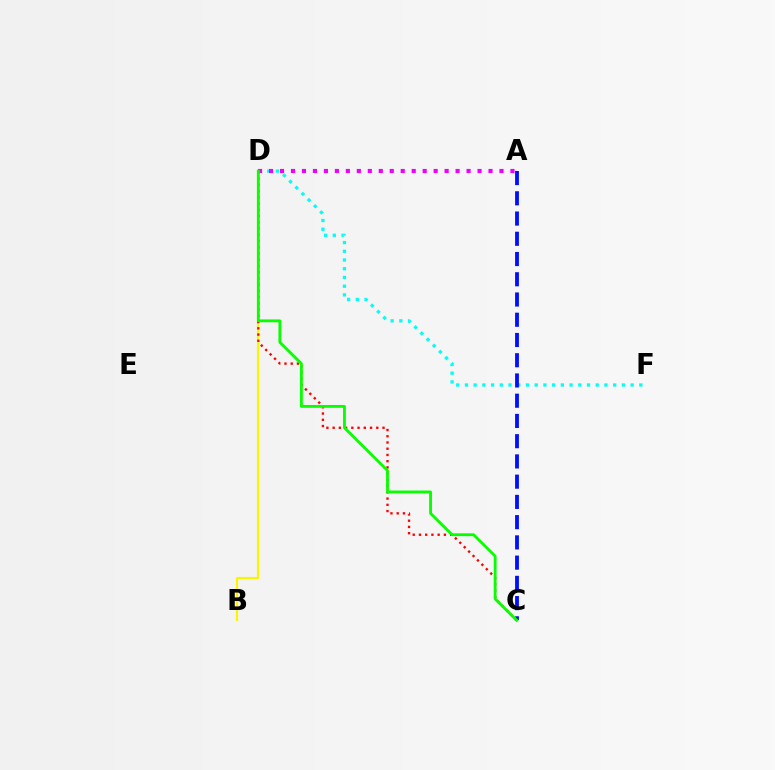{('D', 'F'): [{'color': '#00fff6', 'line_style': 'dotted', 'thickness': 2.37}], ('A', 'C'): [{'color': '#0010ff', 'line_style': 'dashed', 'thickness': 2.75}], ('B', 'D'): [{'color': '#fcf500', 'line_style': 'solid', 'thickness': 1.55}], ('C', 'D'): [{'color': '#ff0000', 'line_style': 'dotted', 'thickness': 1.69}, {'color': '#08ff00', 'line_style': 'solid', 'thickness': 2.04}], ('A', 'D'): [{'color': '#ee00ff', 'line_style': 'dotted', 'thickness': 2.98}]}